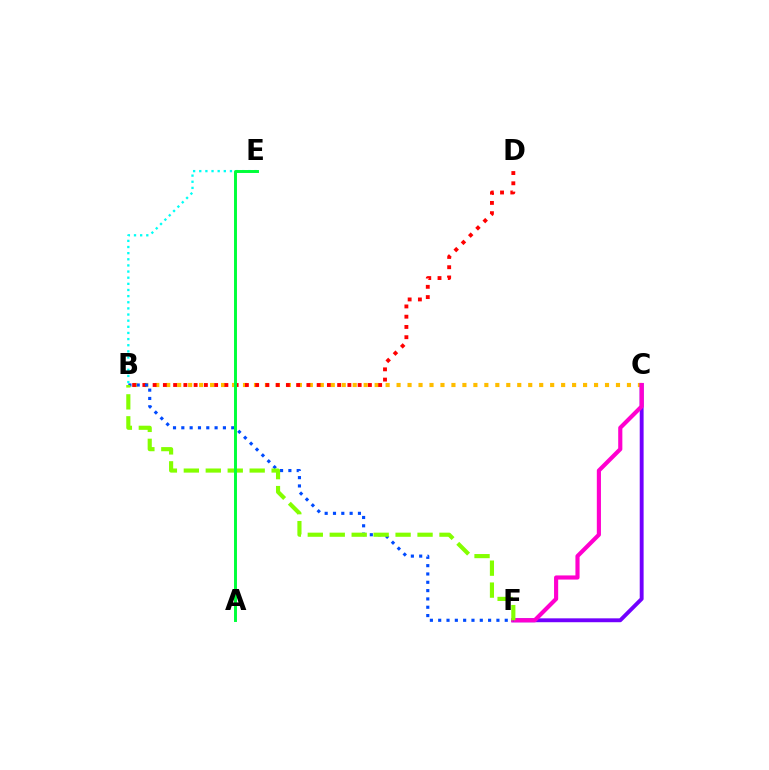{('B', 'C'): [{'color': '#ffbd00', 'line_style': 'dotted', 'thickness': 2.98}], ('B', 'D'): [{'color': '#ff0000', 'line_style': 'dotted', 'thickness': 2.79}], ('C', 'F'): [{'color': '#7200ff', 'line_style': 'solid', 'thickness': 2.8}, {'color': '#ff00cf', 'line_style': 'solid', 'thickness': 2.98}], ('B', 'E'): [{'color': '#00fff6', 'line_style': 'dotted', 'thickness': 1.67}], ('B', 'F'): [{'color': '#004bff', 'line_style': 'dotted', 'thickness': 2.26}, {'color': '#84ff00', 'line_style': 'dashed', 'thickness': 2.98}], ('A', 'E'): [{'color': '#00ff39', 'line_style': 'solid', 'thickness': 2.12}]}